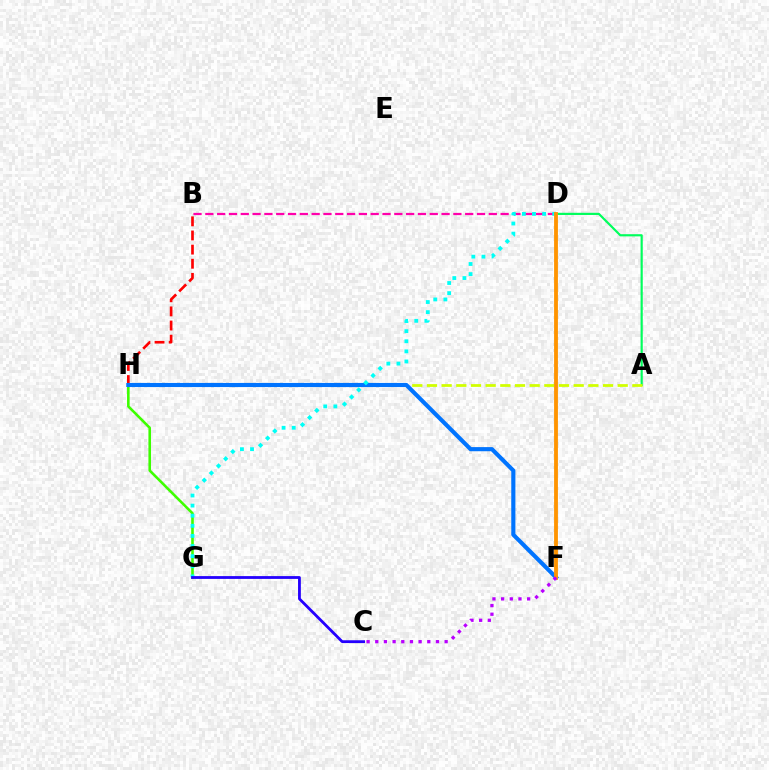{('B', 'D'): [{'color': '#ff00ac', 'line_style': 'dashed', 'thickness': 1.6}], ('A', 'D'): [{'color': '#00ff5c', 'line_style': 'solid', 'thickness': 1.57}], ('G', 'H'): [{'color': '#3dff00', 'line_style': 'solid', 'thickness': 1.87}], ('A', 'H'): [{'color': '#d1ff00', 'line_style': 'dashed', 'thickness': 1.99}], ('B', 'H'): [{'color': '#ff0000', 'line_style': 'dashed', 'thickness': 1.92}], ('F', 'H'): [{'color': '#0074ff', 'line_style': 'solid', 'thickness': 2.97}], ('D', 'G'): [{'color': '#00fff6', 'line_style': 'dotted', 'thickness': 2.74}], ('C', 'G'): [{'color': '#2500ff', 'line_style': 'solid', 'thickness': 2.02}], ('D', 'F'): [{'color': '#ff9400', 'line_style': 'solid', 'thickness': 2.76}], ('C', 'F'): [{'color': '#b900ff', 'line_style': 'dotted', 'thickness': 2.36}]}